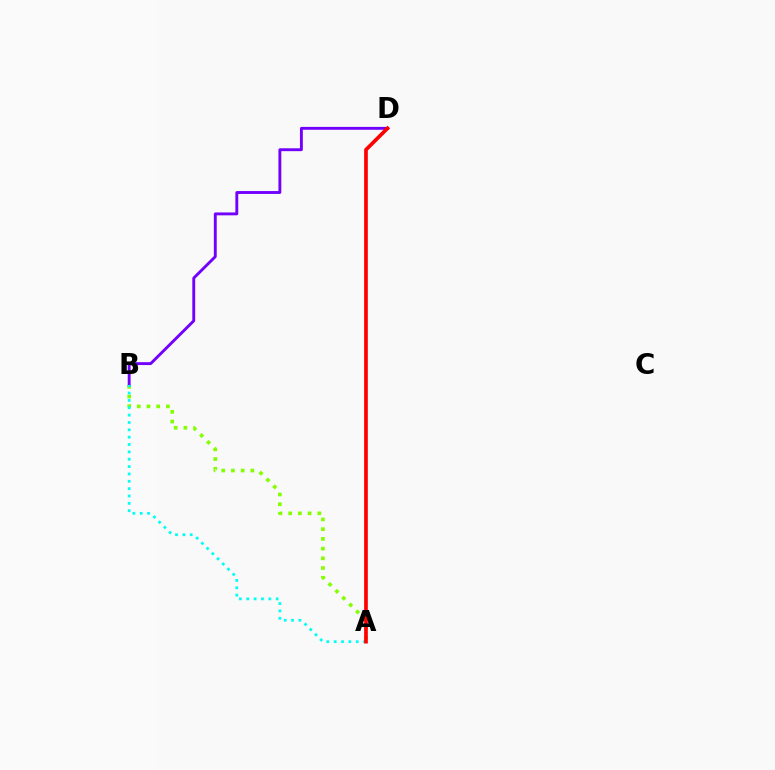{('A', 'B'): [{'color': '#84ff00', 'line_style': 'dotted', 'thickness': 2.64}, {'color': '#00fff6', 'line_style': 'dotted', 'thickness': 2.0}], ('B', 'D'): [{'color': '#7200ff', 'line_style': 'solid', 'thickness': 2.08}], ('A', 'D'): [{'color': '#ff0000', 'line_style': 'solid', 'thickness': 2.66}]}